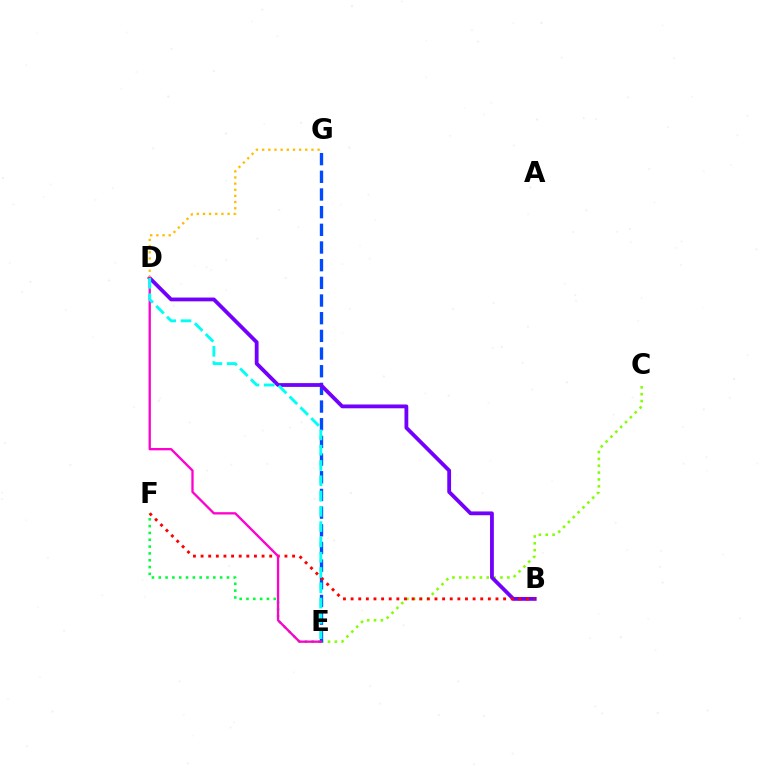{('E', 'F'): [{'color': '#00ff39', 'line_style': 'dotted', 'thickness': 1.85}], ('C', 'E'): [{'color': '#84ff00', 'line_style': 'dotted', 'thickness': 1.86}], ('E', 'G'): [{'color': '#004bff', 'line_style': 'dashed', 'thickness': 2.4}], ('B', 'D'): [{'color': '#7200ff', 'line_style': 'solid', 'thickness': 2.73}], ('B', 'F'): [{'color': '#ff0000', 'line_style': 'dotted', 'thickness': 2.07}], ('D', 'G'): [{'color': '#ffbd00', 'line_style': 'dotted', 'thickness': 1.67}], ('D', 'E'): [{'color': '#ff00cf', 'line_style': 'solid', 'thickness': 1.67}, {'color': '#00fff6', 'line_style': 'dashed', 'thickness': 2.08}]}